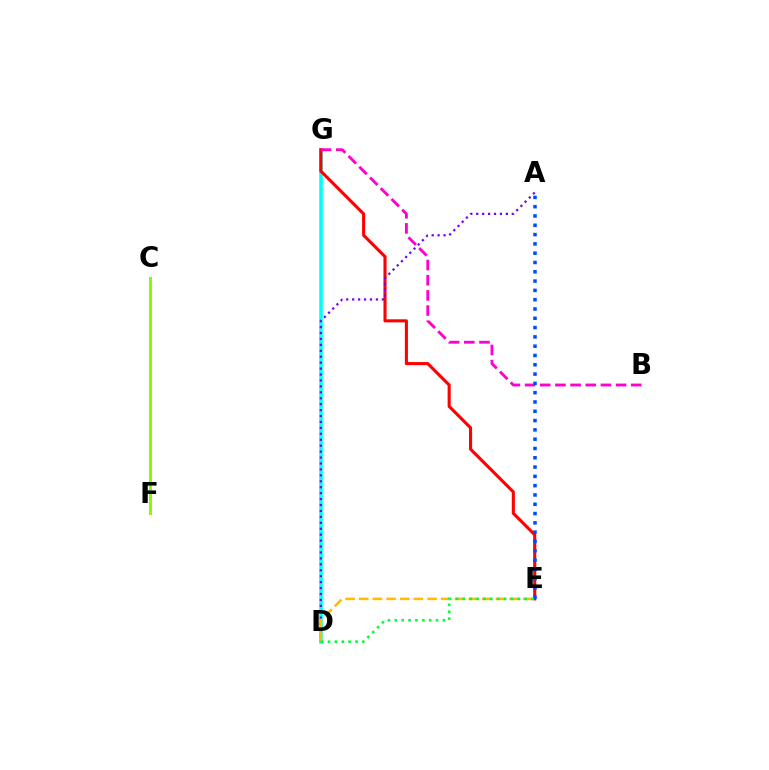{('D', 'G'): [{'color': '#00fff6', 'line_style': 'solid', 'thickness': 2.55}], ('E', 'G'): [{'color': '#ff0000', 'line_style': 'solid', 'thickness': 2.22}], ('C', 'F'): [{'color': '#84ff00', 'line_style': 'solid', 'thickness': 2.16}], ('A', 'D'): [{'color': '#7200ff', 'line_style': 'dotted', 'thickness': 1.61}], ('B', 'G'): [{'color': '#ff00cf', 'line_style': 'dashed', 'thickness': 2.06}], ('D', 'E'): [{'color': '#ffbd00', 'line_style': 'dashed', 'thickness': 1.86}, {'color': '#00ff39', 'line_style': 'dotted', 'thickness': 1.87}], ('A', 'E'): [{'color': '#004bff', 'line_style': 'dotted', 'thickness': 2.53}]}